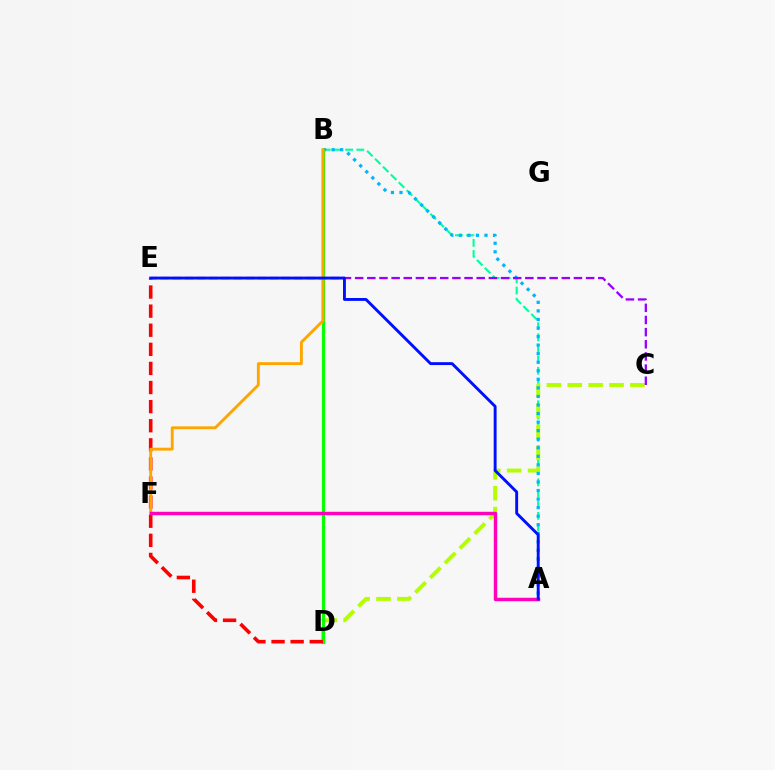{('A', 'B'): [{'color': '#00ff9d', 'line_style': 'dashed', 'thickness': 1.52}, {'color': '#00b5ff', 'line_style': 'dotted', 'thickness': 2.32}], ('C', 'D'): [{'color': '#b3ff00', 'line_style': 'dashed', 'thickness': 2.84}], ('C', 'E'): [{'color': '#9b00ff', 'line_style': 'dashed', 'thickness': 1.65}], ('B', 'D'): [{'color': '#08ff00', 'line_style': 'solid', 'thickness': 2.32}], ('D', 'E'): [{'color': '#ff0000', 'line_style': 'dashed', 'thickness': 2.59}], ('B', 'F'): [{'color': '#ffa500', 'line_style': 'solid', 'thickness': 2.07}], ('A', 'F'): [{'color': '#ff00bd', 'line_style': 'solid', 'thickness': 2.49}], ('A', 'E'): [{'color': '#0010ff', 'line_style': 'solid', 'thickness': 2.08}]}